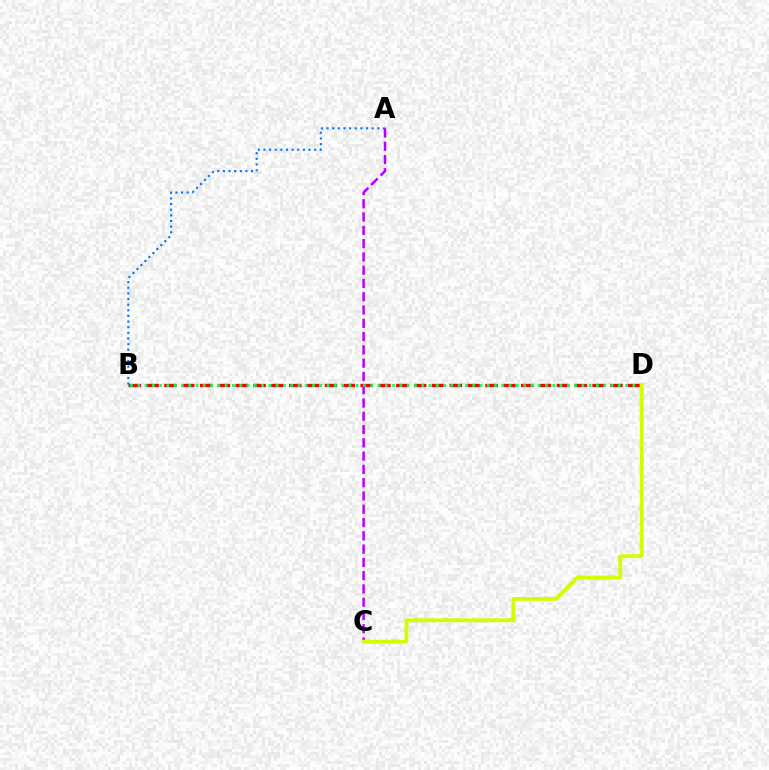{('B', 'D'): [{'color': '#ff0000', 'line_style': 'dashed', 'thickness': 2.42}, {'color': '#00ff5c', 'line_style': 'dotted', 'thickness': 1.98}], ('A', 'B'): [{'color': '#0074ff', 'line_style': 'dotted', 'thickness': 1.53}], ('A', 'C'): [{'color': '#b900ff', 'line_style': 'dashed', 'thickness': 1.8}], ('C', 'D'): [{'color': '#d1ff00', 'line_style': 'solid', 'thickness': 2.75}]}